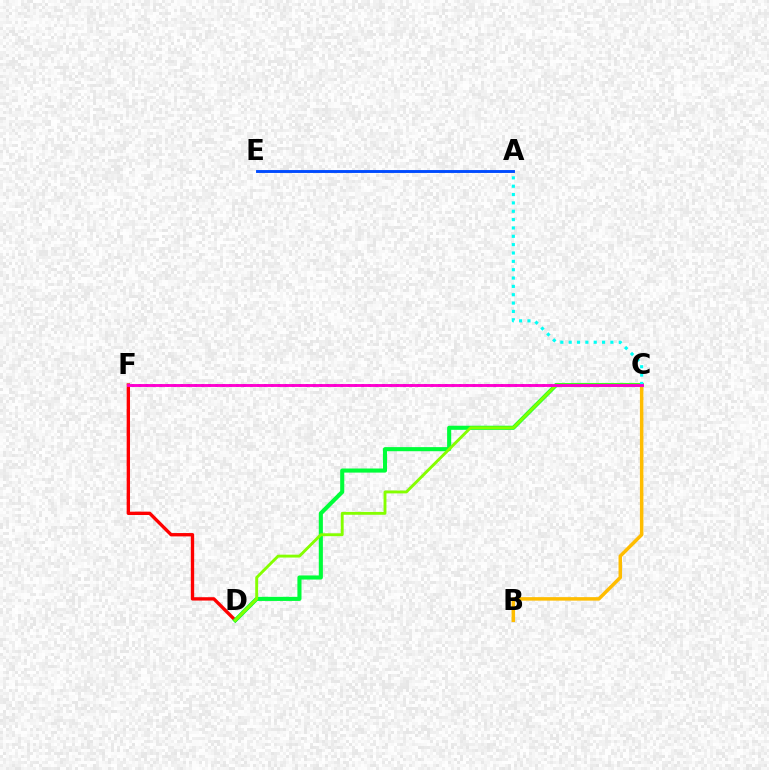{('D', 'F'): [{'color': '#ff0000', 'line_style': 'solid', 'thickness': 2.41}], ('B', 'C'): [{'color': '#ffbd00', 'line_style': 'solid', 'thickness': 2.52}], ('C', 'D'): [{'color': '#00ff39', 'line_style': 'solid', 'thickness': 2.95}, {'color': '#84ff00', 'line_style': 'solid', 'thickness': 2.07}], ('A', 'E'): [{'color': '#004bff', 'line_style': 'solid', 'thickness': 2.09}], ('C', 'F'): [{'color': '#7200ff', 'line_style': 'dotted', 'thickness': 1.89}, {'color': '#ff00cf', 'line_style': 'solid', 'thickness': 2.07}], ('A', 'C'): [{'color': '#00fff6', 'line_style': 'dotted', 'thickness': 2.27}]}